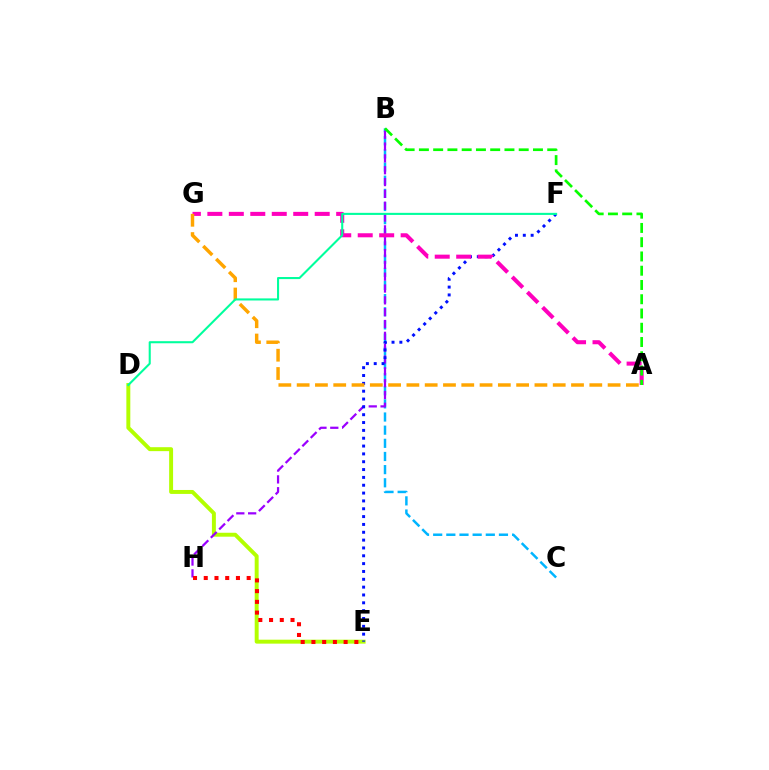{('D', 'E'): [{'color': '#b3ff00', 'line_style': 'solid', 'thickness': 2.84}], ('B', 'C'): [{'color': '#00b5ff', 'line_style': 'dashed', 'thickness': 1.79}], ('B', 'H'): [{'color': '#9b00ff', 'line_style': 'dashed', 'thickness': 1.61}], ('E', 'F'): [{'color': '#0010ff', 'line_style': 'dotted', 'thickness': 2.13}], ('A', 'G'): [{'color': '#ff00bd', 'line_style': 'dashed', 'thickness': 2.92}, {'color': '#ffa500', 'line_style': 'dashed', 'thickness': 2.48}], ('D', 'F'): [{'color': '#00ff9d', 'line_style': 'solid', 'thickness': 1.5}], ('A', 'B'): [{'color': '#08ff00', 'line_style': 'dashed', 'thickness': 1.94}], ('E', 'H'): [{'color': '#ff0000', 'line_style': 'dotted', 'thickness': 2.92}]}